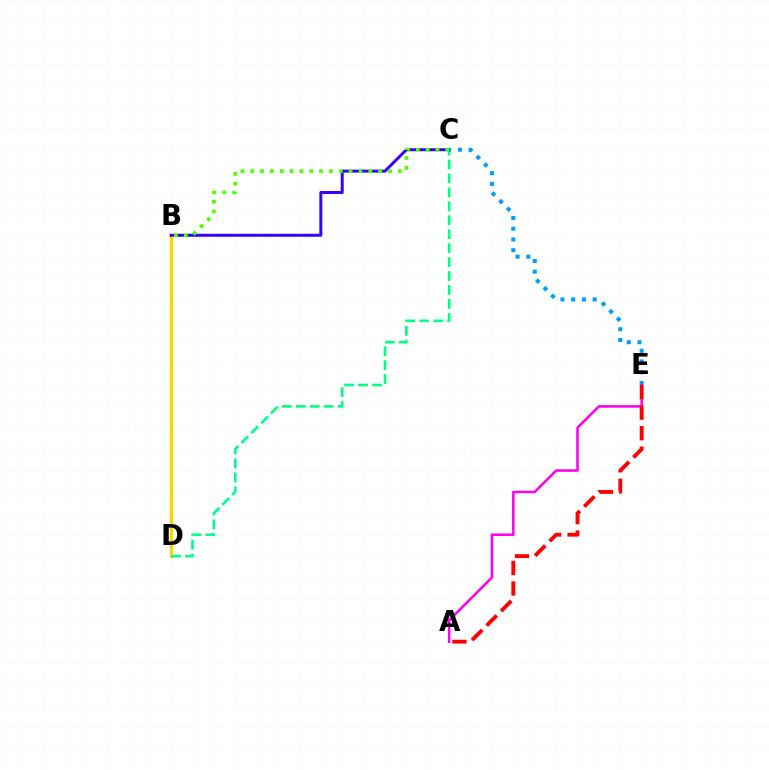{('B', 'D'): [{'color': '#ffd500', 'line_style': 'solid', 'thickness': 2.43}], ('C', 'D'): [{'color': '#00ff86', 'line_style': 'dashed', 'thickness': 1.89}], ('B', 'C'): [{'color': '#3700ff', 'line_style': 'solid', 'thickness': 2.15}, {'color': '#4fff00', 'line_style': 'dotted', 'thickness': 2.67}], ('C', 'E'): [{'color': '#009eff', 'line_style': 'dotted', 'thickness': 2.92}], ('A', 'E'): [{'color': '#ff00ed', 'line_style': 'solid', 'thickness': 1.82}, {'color': '#ff0000', 'line_style': 'dashed', 'thickness': 2.79}]}